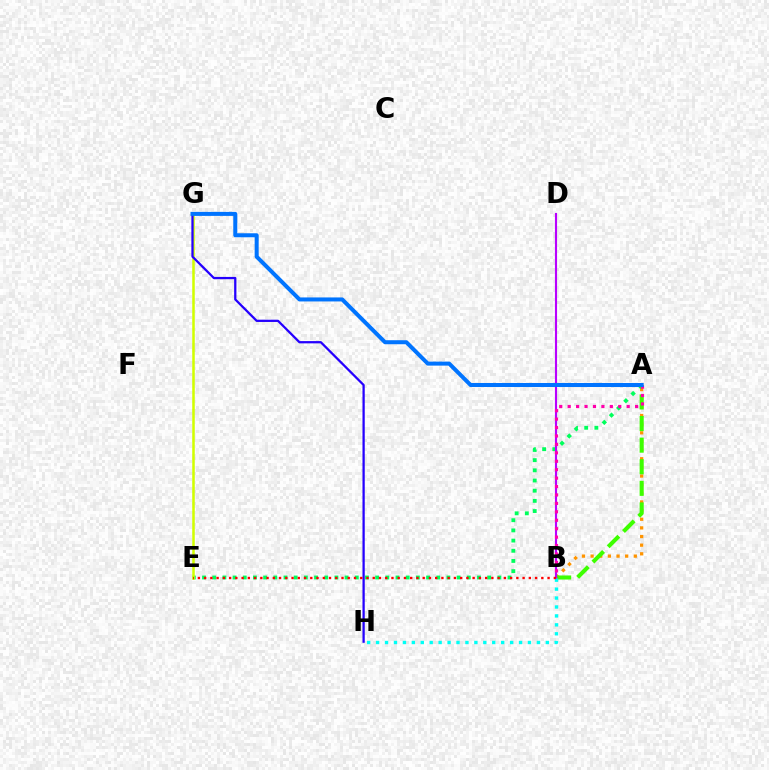{('A', 'B'): [{'color': '#ff9400', 'line_style': 'dotted', 'thickness': 2.35}, {'color': '#3dff00', 'line_style': 'dashed', 'thickness': 2.93}, {'color': '#ff00ac', 'line_style': 'dotted', 'thickness': 2.29}], ('A', 'E'): [{'color': '#00ff5c', 'line_style': 'dotted', 'thickness': 2.77}], ('E', 'G'): [{'color': '#d1ff00', 'line_style': 'solid', 'thickness': 1.83}], ('B', 'D'): [{'color': '#b900ff', 'line_style': 'solid', 'thickness': 1.53}], ('B', 'H'): [{'color': '#00fff6', 'line_style': 'dotted', 'thickness': 2.43}], ('G', 'H'): [{'color': '#2500ff', 'line_style': 'solid', 'thickness': 1.63}], ('B', 'E'): [{'color': '#ff0000', 'line_style': 'dotted', 'thickness': 1.7}], ('A', 'G'): [{'color': '#0074ff', 'line_style': 'solid', 'thickness': 2.89}]}